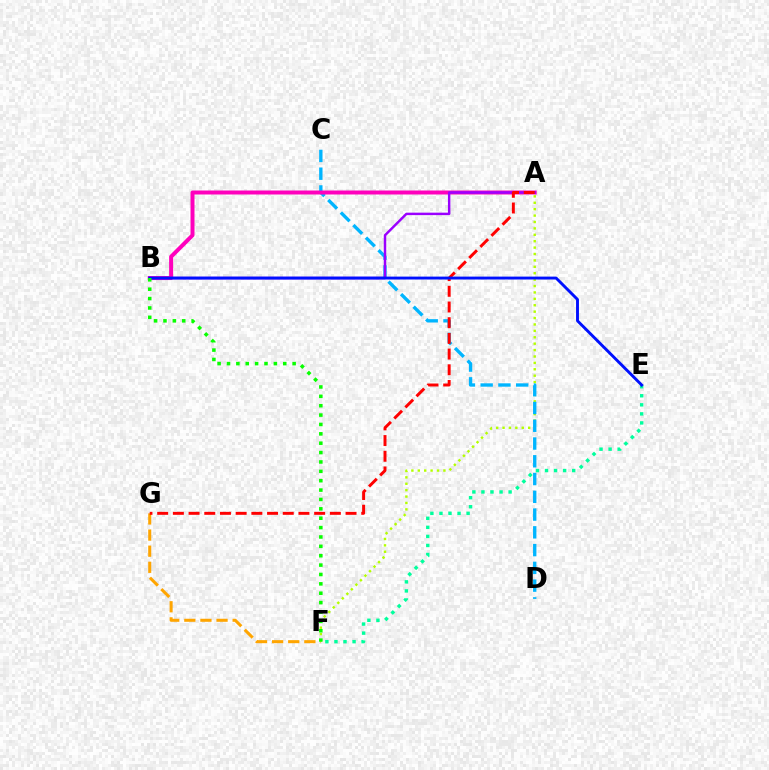{('F', 'G'): [{'color': '#ffa500', 'line_style': 'dashed', 'thickness': 2.19}], ('E', 'F'): [{'color': '#00ff9d', 'line_style': 'dotted', 'thickness': 2.46}], ('A', 'F'): [{'color': '#b3ff00', 'line_style': 'dotted', 'thickness': 1.74}], ('C', 'D'): [{'color': '#00b5ff', 'line_style': 'dashed', 'thickness': 2.41}], ('A', 'B'): [{'color': '#ff00bd', 'line_style': 'solid', 'thickness': 2.87}, {'color': '#9b00ff', 'line_style': 'solid', 'thickness': 1.77}], ('A', 'G'): [{'color': '#ff0000', 'line_style': 'dashed', 'thickness': 2.13}], ('B', 'E'): [{'color': '#0010ff', 'line_style': 'solid', 'thickness': 2.09}], ('B', 'F'): [{'color': '#08ff00', 'line_style': 'dotted', 'thickness': 2.55}]}